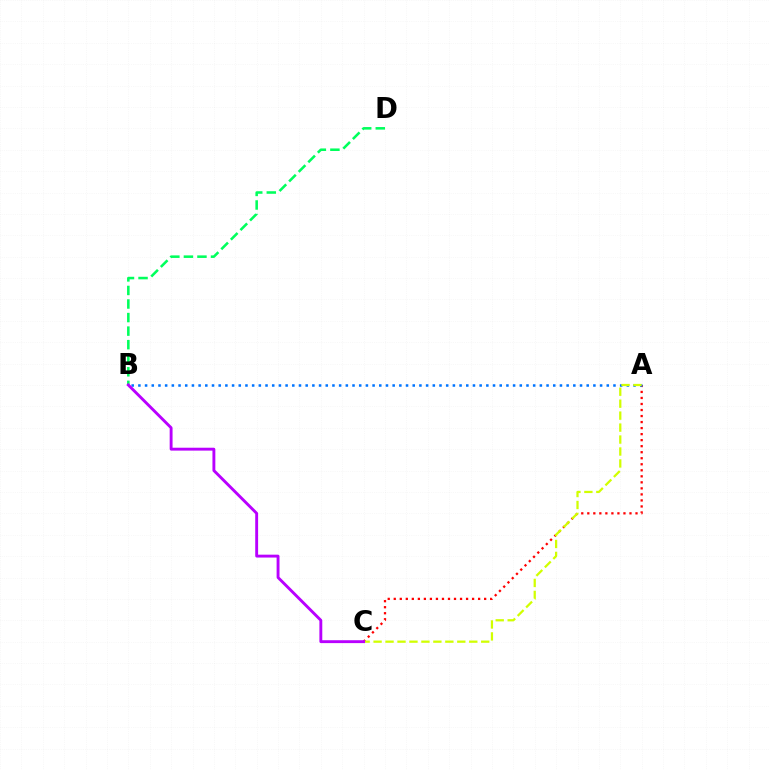{('A', 'C'): [{'color': '#ff0000', 'line_style': 'dotted', 'thickness': 1.64}, {'color': '#d1ff00', 'line_style': 'dashed', 'thickness': 1.62}], ('B', 'D'): [{'color': '#00ff5c', 'line_style': 'dashed', 'thickness': 1.84}], ('A', 'B'): [{'color': '#0074ff', 'line_style': 'dotted', 'thickness': 1.82}], ('B', 'C'): [{'color': '#b900ff', 'line_style': 'solid', 'thickness': 2.08}]}